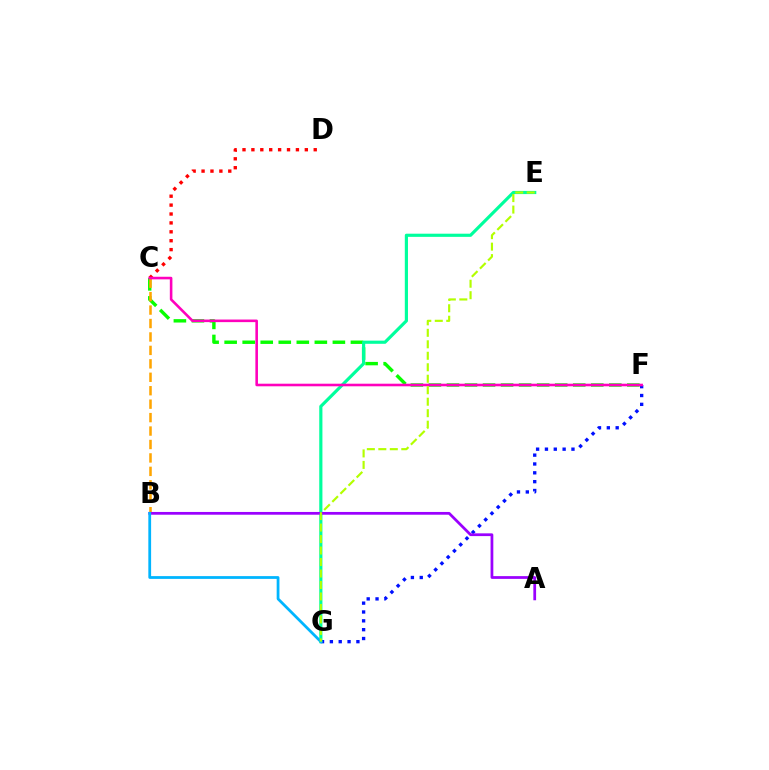{('C', 'F'): [{'color': '#08ff00', 'line_style': 'dashed', 'thickness': 2.45}, {'color': '#ff00bd', 'line_style': 'solid', 'thickness': 1.86}], ('B', 'C'): [{'color': '#ffa500', 'line_style': 'dashed', 'thickness': 1.83}], ('F', 'G'): [{'color': '#0010ff', 'line_style': 'dotted', 'thickness': 2.4}], ('E', 'G'): [{'color': '#00ff9d', 'line_style': 'solid', 'thickness': 2.28}, {'color': '#b3ff00', 'line_style': 'dashed', 'thickness': 1.56}], ('C', 'D'): [{'color': '#ff0000', 'line_style': 'dotted', 'thickness': 2.42}], ('A', 'B'): [{'color': '#9b00ff', 'line_style': 'solid', 'thickness': 1.98}], ('B', 'G'): [{'color': '#00b5ff', 'line_style': 'solid', 'thickness': 2.0}]}